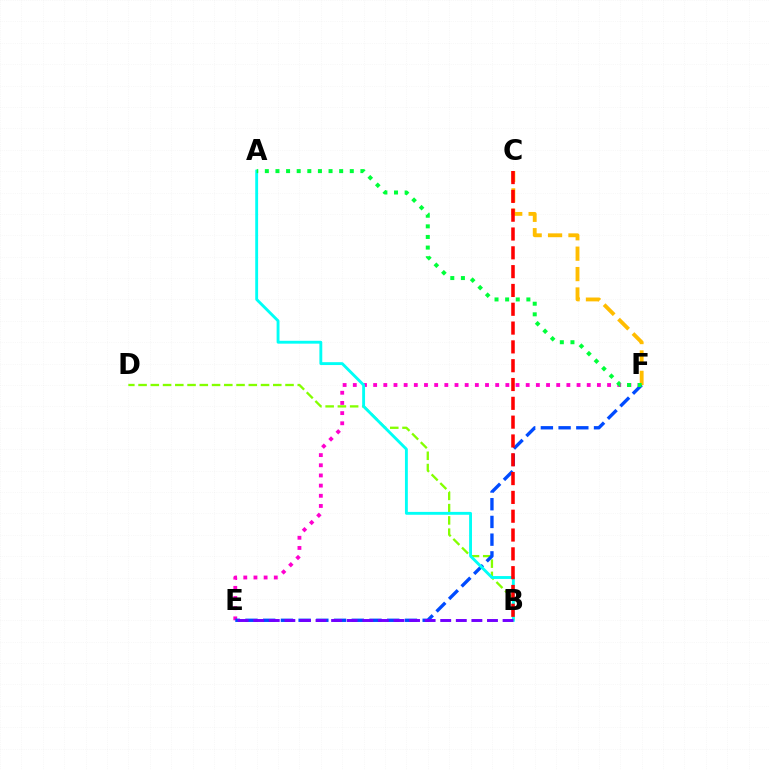{('E', 'F'): [{'color': '#ff00cf', 'line_style': 'dotted', 'thickness': 2.76}, {'color': '#004bff', 'line_style': 'dashed', 'thickness': 2.41}], ('B', 'D'): [{'color': '#84ff00', 'line_style': 'dashed', 'thickness': 1.66}], ('C', 'F'): [{'color': '#ffbd00', 'line_style': 'dashed', 'thickness': 2.77}], ('A', 'B'): [{'color': '#00fff6', 'line_style': 'solid', 'thickness': 2.07}], ('B', 'C'): [{'color': '#ff0000', 'line_style': 'dashed', 'thickness': 2.56}], ('A', 'F'): [{'color': '#00ff39', 'line_style': 'dotted', 'thickness': 2.88}], ('B', 'E'): [{'color': '#7200ff', 'line_style': 'dashed', 'thickness': 2.12}]}